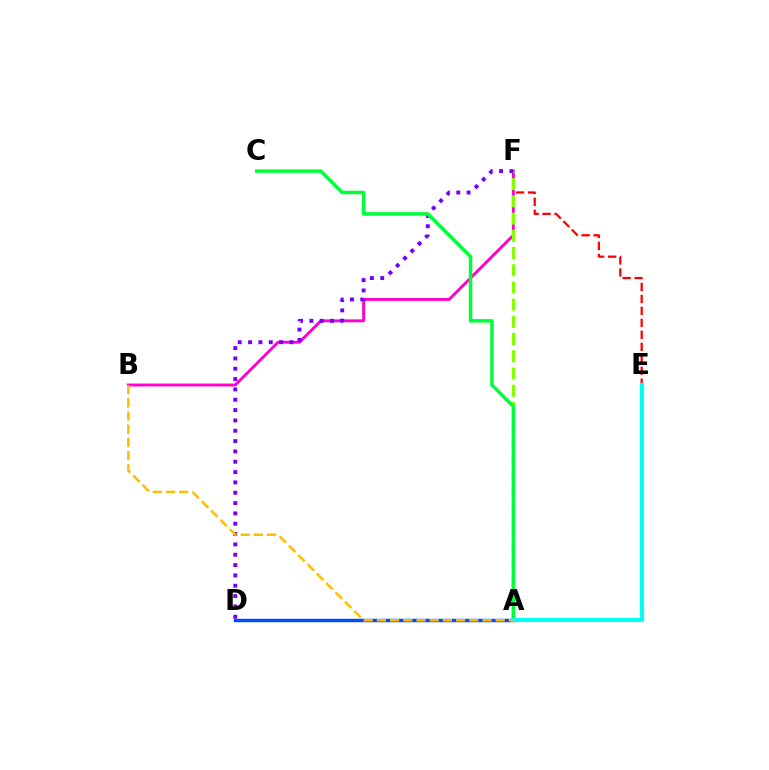{('A', 'D'): [{'color': '#004bff', 'line_style': 'solid', 'thickness': 2.47}], ('E', 'F'): [{'color': '#ff0000', 'line_style': 'dashed', 'thickness': 1.63}], ('B', 'F'): [{'color': '#ff00cf', 'line_style': 'solid', 'thickness': 2.09}], ('A', 'F'): [{'color': '#84ff00', 'line_style': 'dashed', 'thickness': 2.34}], ('D', 'F'): [{'color': '#7200ff', 'line_style': 'dotted', 'thickness': 2.81}], ('A', 'C'): [{'color': '#00ff39', 'line_style': 'solid', 'thickness': 2.51}], ('A', 'E'): [{'color': '#00fff6', 'line_style': 'solid', 'thickness': 2.95}], ('A', 'B'): [{'color': '#ffbd00', 'line_style': 'dashed', 'thickness': 1.79}]}